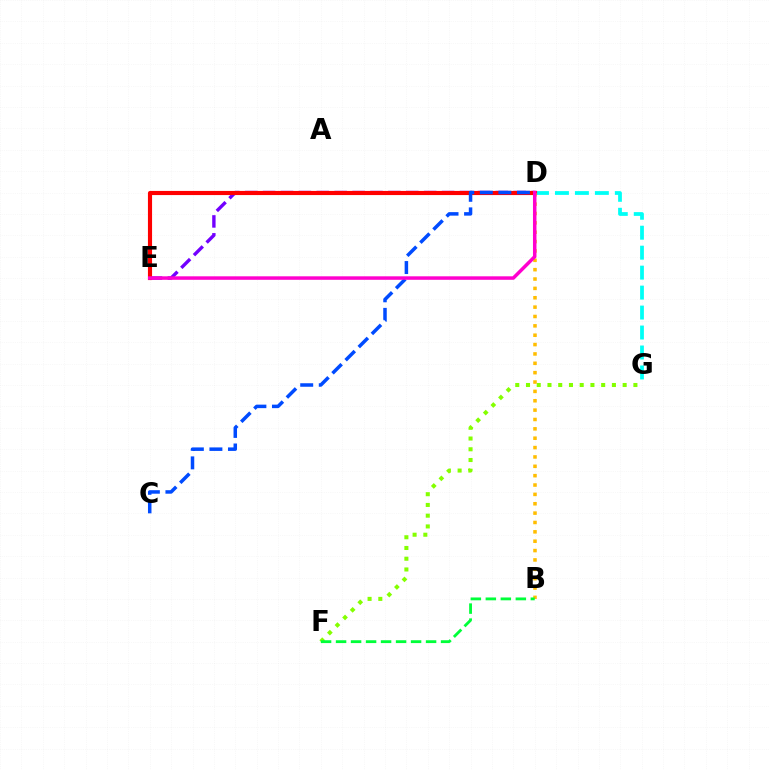{('D', 'E'): [{'color': '#7200ff', 'line_style': 'dashed', 'thickness': 2.43}, {'color': '#ff0000', 'line_style': 'solid', 'thickness': 2.97}, {'color': '#ff00cf', 'line_style': 'solid', 'thickness': 2.51}], ('F', 'G'): [{'color': '#84ff00', 'line_style': 'dotted', 'thickness': 2.92}], ('D', 'G'): [{'color': '#00fff6', 'line_style': 'dashed', 'thickness': 2.71}], ('B', 'D'): [{'color': '#ffbd00', 'line_style': 'dotted', 'thickness': 2.54}], ('B', 'F'): [{'color': '#00ff39', 'line_style': 'dashed', 'thickness': 2.04}], ('C', 'D'): [{'color': '#004bff', 'line_style': 'dashed', 'thickness': 2.52}]}